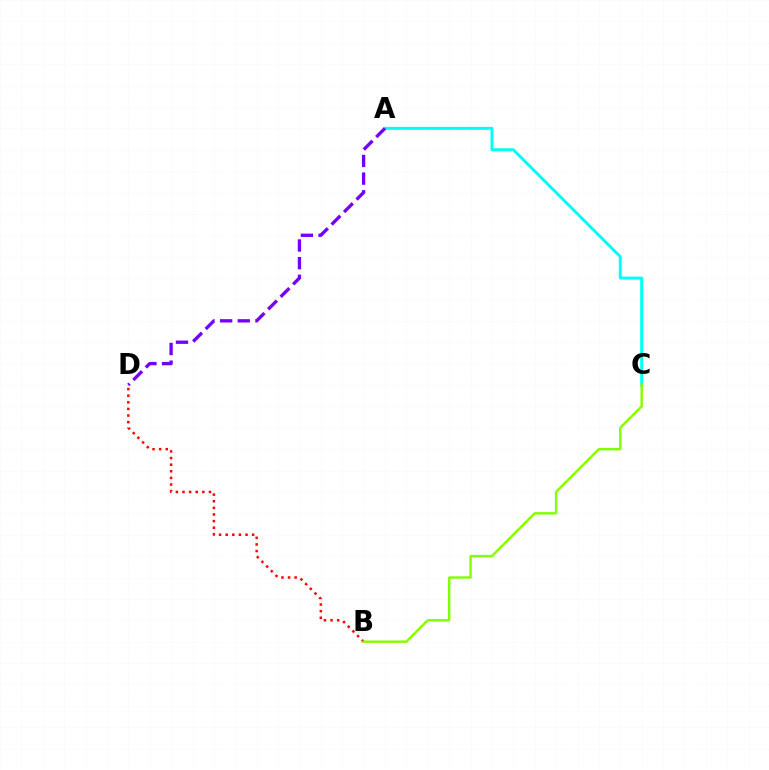{('A', 'C'): [{'color': '#00fff6', 'line_style': 'solid', 'thickness': 2.11}], ('A', 'D'): [{'color': '#7200ff', 'line_style': 'dashed', 'thickness': 2.4}], ('B', 'D'): [{'color': '#ff0000', 'line_style': 'dotted', 'thickness': 1.8}], ('B', 'C'): [{'color': '#84ff00', 'line_style': 'solid', 'thickness': 1.75}]}